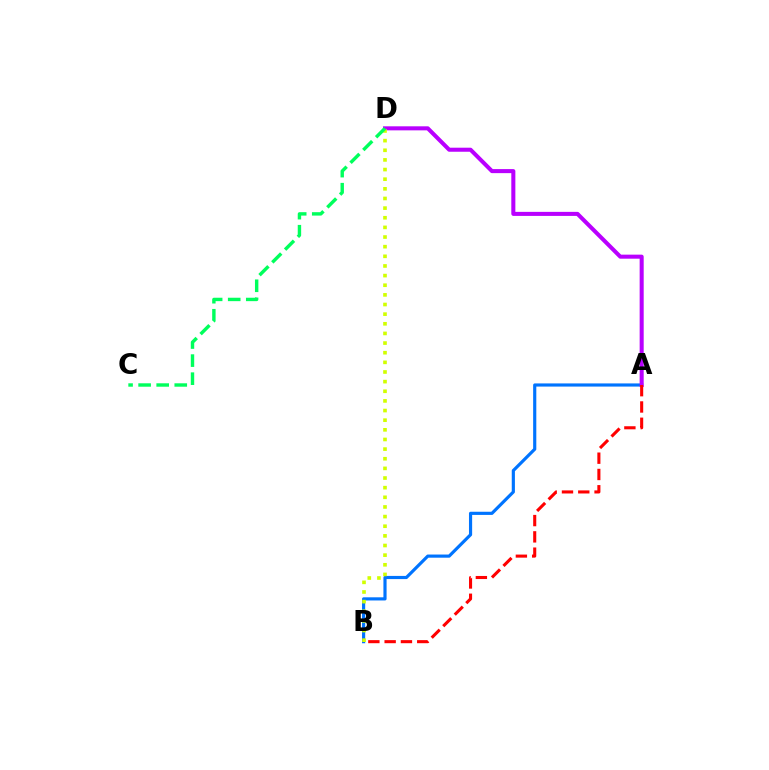{('A', 'B'): [{'color': '#0074ff', 'line_style': 'solid', 'thickness': 2.28}, {'color': '#ff0000', 'line_style': 'dashed', 'thickness': 2.21}], ('A', 'D'): [{'color': '#b900ff', 'line_style': 'solid', 'thickness': 2.91}], ('B', 'D'): [{'color': '#d1ff00', 'line_style': 'dotted', 'thickness': 2.62}], ('C', 'D'): [{'color': '#00ff5c', 'line_style': 'dashed', 'thickness': 2.45}]}